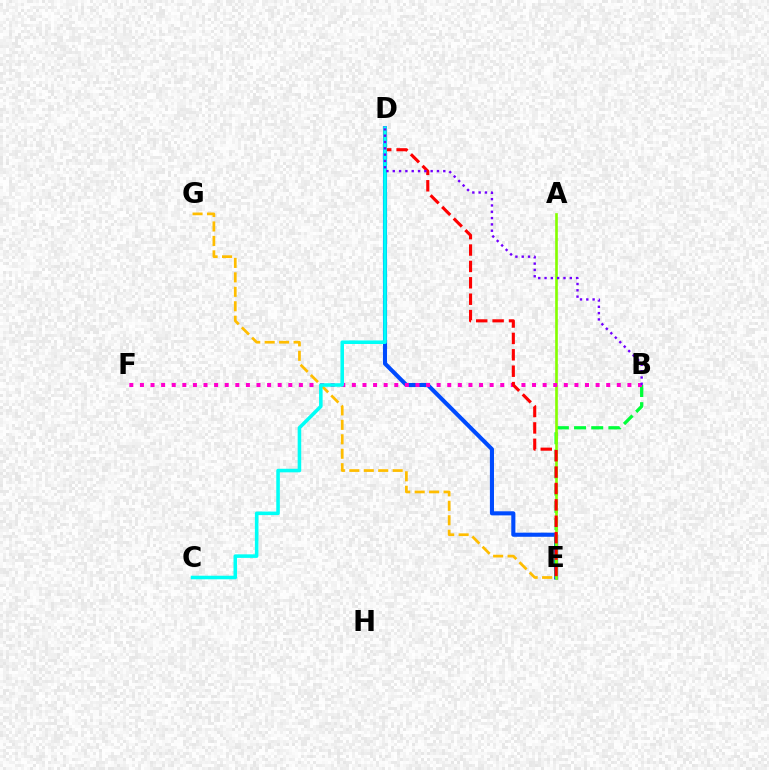{('D', 'E'): [{'color': '#004bff', 'line_style': 'solid', 'thickness': 2.95}, {'color': '#ff0000', 'line_style': 'dashed', 'thickness': 2.23}], ('B', 'E'): [{'color': '#00ff39', 'line_style': 'dashed', 'thickness': 2.33}], ('A', 'E'): [{'color': '#84ff00', 'line_style': 'solid', 'thickness': 1.91}], ('B', 'F'): [{'color': '#ff00cf', 'line_style': 'dotted', 'thickness': 2.88}], ('E', 'G'): [{'color': '#ffbd00', 'line_style': 'dashed', 'thickness': 1.96}], ('C', 'D'): [{'color': '#00fff6', 'line_style': 'solid', 'thickness': 2.56}], ('B', 'D'): [{'color': '#7200ff', 'line_style': 'dotted', 'thickness': 1.72}]}